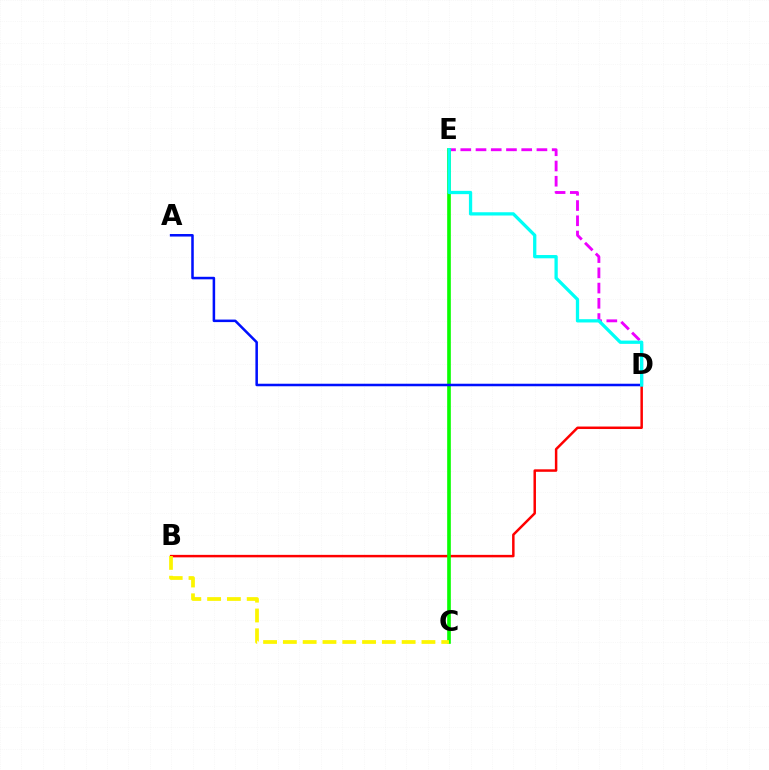{('B', 'D'): [{'color': '#ff0000', 'line_style': 'solid', 'thickness': 1.79}], ('D', 'E'): [{'color': '#ee00ff', 'line_style': 'dashed', 'thickness': 2.07}, {'color': '#00fff6', 'line_style': 'solid', 'thickness': 2.36}], ('C', 'E'): [{'color': '#08ff00', 'line_style': 'solid', 'thickness': 2.62}], ('B', 'C'): [{'color': '#fcf500', 'line_style': 'dashed', 'thickness': 2.69}], ('A', 'D'): [{'color': '#0010ff', 'line_style': 'solid', 'thickness': 1.82}]}